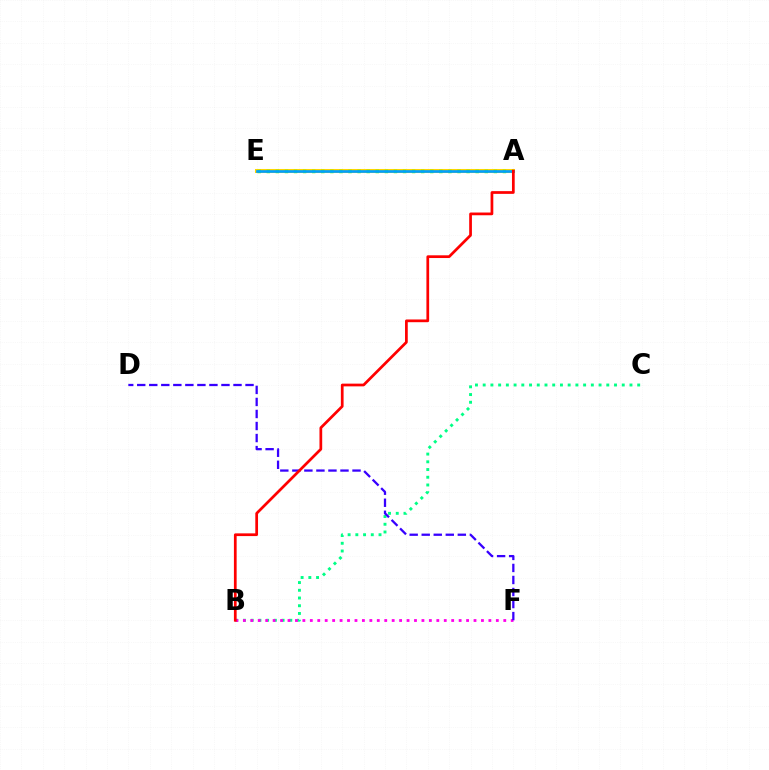{('B', 'C'): [{'color': '#00ff86', 'line_style': 'dotted', 'thickness': 2.1}], ('A', 'E'): [{'color': '#ffd500', 'line_style': 'solid', 'thickness': 2.92}, {'color': '#4fff00', 'line_style': 'dotted', 'thickness': 2.47}, {'color': '#009eff', 'line_style': 'solid', 'thickness': 1.91}], ('B', 'F'): [{'color': '#ff00ed', 'line_style': 'dotted', 'thickness': 2.02}], ('D', 'F'): [{'color': '#3700ff', 'line_style': 'dashed', 'thickness': 1.63}], ('A', 'B'): [{'color': '#ff0000', 'line_style': 'solid', 'thickness': 1.96}]}